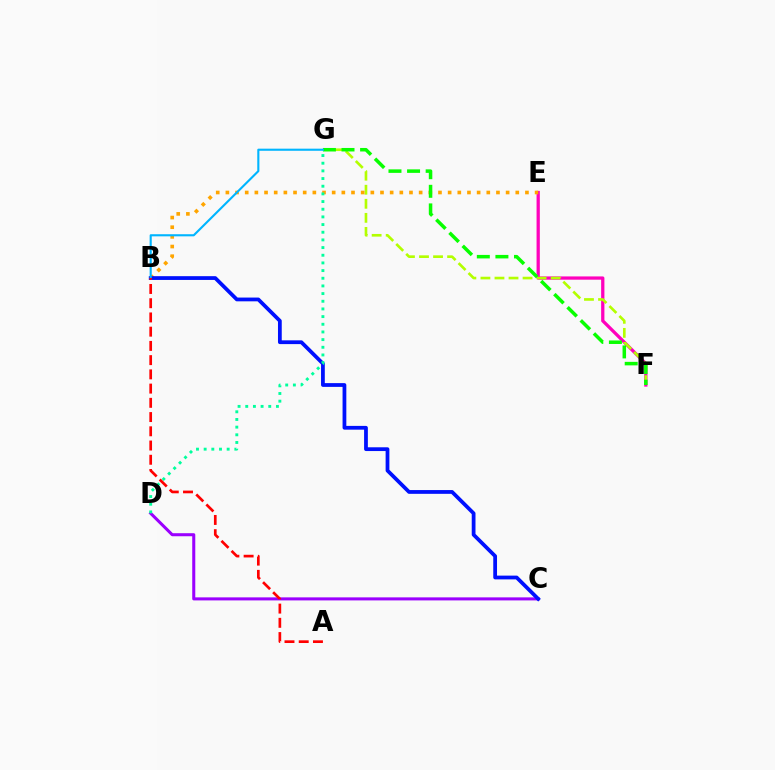{('E', 'F'): [{'color': '#ff00bd', 'line_style': 'solid', 'thickness': 2.34}], ('F', 'G'): [{'color': '#b3ff00', 'line_style': 'dashed', 'thickness': 1.91}, {'color': '#08ff00', 'line_style': 'dashed', 'thickness': 2.53}], ('B', 'E'): [{'color': '#ffa500', 'line_style': 'dotted', 'thickness': 2.63}], ('C', 'D'): [{'color': '#9b00ff', 'line_style': 'solid', 'thickness': 2.19}], ('B', 'C'): [{'color': '#0010ff', 'line_style': 'solid', 'thickness': 2.71}], ('D', 'G'): [{'color': '#00ff9d', 'line_style': 'dotted', 'thickness': 2.08}], ('B', 'G'): [{'color': '#00b5ff', 'line_style': 'solid', 'thickness': 1.52}], ('A', 'B'): [{'color': '#ff0000', 'line_style': 'dashed', 'thickness': 1.93}]}